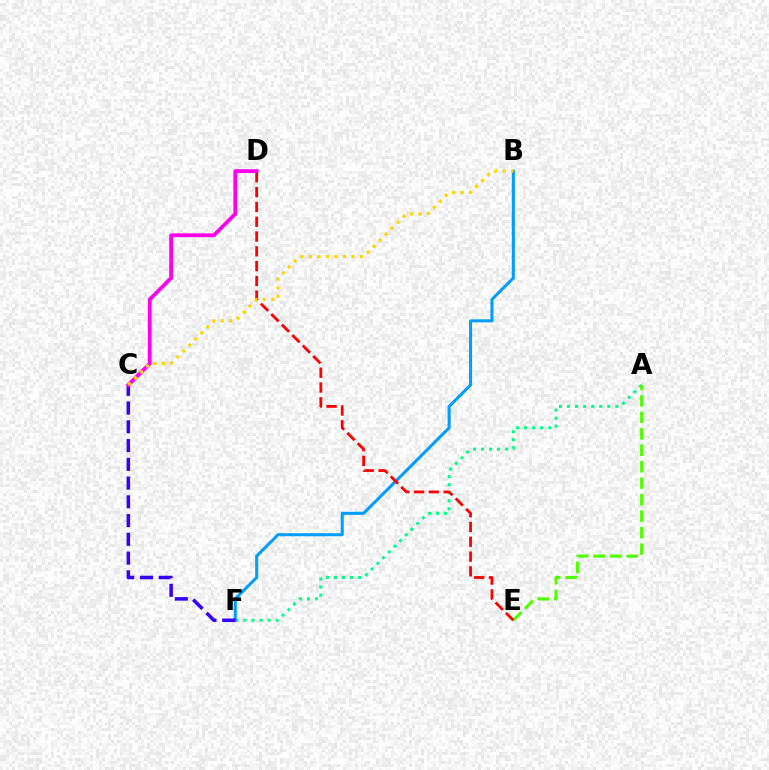{('A', 'F'): [{'color': '#00ff86', 'line_style': 'dotted', 'thickness': 2.19}], ('B', 'F'): [{'color': '#009eff', 'line_style': 'solid', 'thickness': 2.19}], ('A', 'E'): [{'color': '#4fff00', 'line_style': 'dashed', 'thickness': 2.24}], ('C', 'F'): [{'color': '#3700ff', 'line_style': 'dashed', 'thickness': 2.55}], ('D', 'E'): [{'color': '#ff0000', 'line_style': 'dashed', 'thickness': 2.01}], ('C', 'D'): [{'color': '#ff00ed', 'line_style': 'solid', 'thickness': 2.74}], ('B', 'C'): [{'color': '#ffd500', 'line_style': 'dotted', 'thickness': 2.31}]}